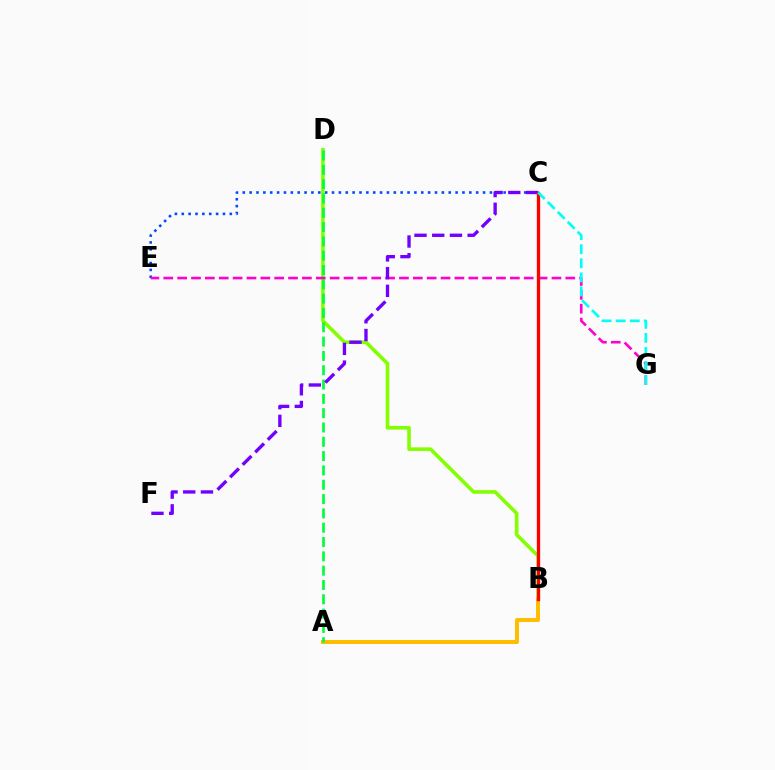{('C', 'E'): [{'color': '#004bff', 'line_style': 'dotted', 'thickness': 1.87}], ('B', 'D'): [{'color': '#84ff00', 'line_style': 'solid', 'thickness': 2.6}], ('E', 'G'): [{'color': '#ff00cf', 'line_style': 'dashed', 'thickness': 1.88}], ('A', 'B'): [{'color': '#ffbd00', 'line_style': 'solid', 'thickness': 2.86}], ('A', 'D'): [{'color': '#00ff39', 'line_style': 'dashed', 'thickness': 1.94}], ('C', 'F'): [{'color': '#7200ff', 'line_style': 'dashed', 'thickness': 2.41}], ('B', 'C'): [{'color': '#ff0000', 'line_style': 'solid', 'thickness': 2.39}], ('C', 'G'): [{'color': '#00fff6', 'line_style': 'dashed', 'thickness': 1.91}]}